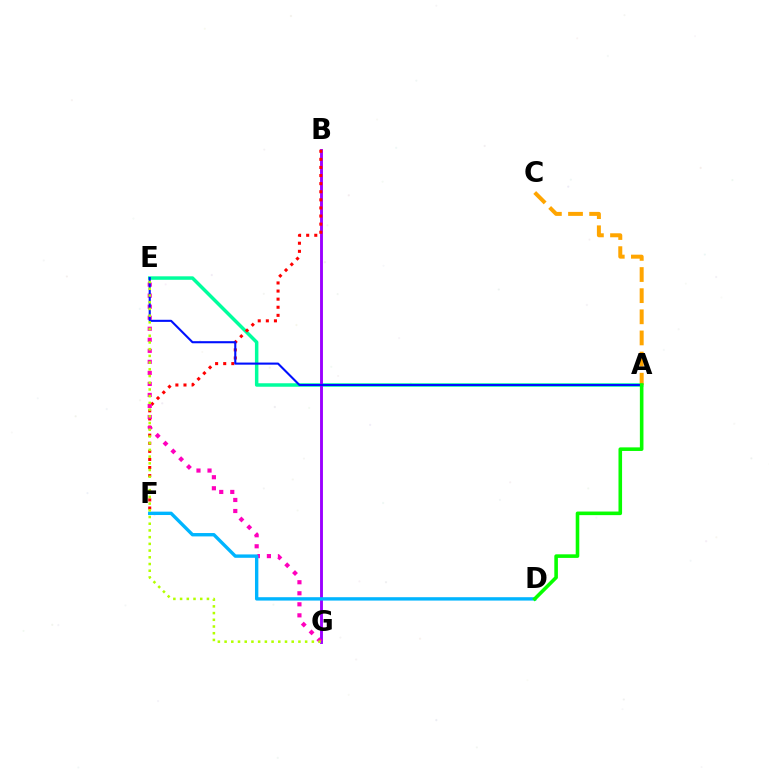{('A', 'E'): [{'color': '#00ff9d', 'line_style': 'solid', 'thickness': 2.51}, {'color': '#0010ff', 'line_style': 'solid', 'thickness': 1.51}], ('B', 'G'): [{'color': '#9b00ff', 'line_style': 'solid', 'thickness': 2.07}], ('B', 'F'): [{'color': '#ff0000', 'line_style': 'dotted', 'thickness': 2.2}], ('E', 'G'): [{'color': '#ff00bd', 'line_style': 'dotted', 'thickness': 3.0}, {'color': '#b3ff00', 'line_style': 'dotted', 'thickness': 1.82}], ('A', 'C'): [{'color': '#ffa500', 'line_style': 'dashed', 'thickness': 2.87}], ('D', 'F'): [{'color': '#00b5ff', 'line_style': 'solid', 'thickness': 2.43}], ('A', 'D'): [{'color': '#08ff00', 'line_style': 'solid', 'thickness': 2.58}]}